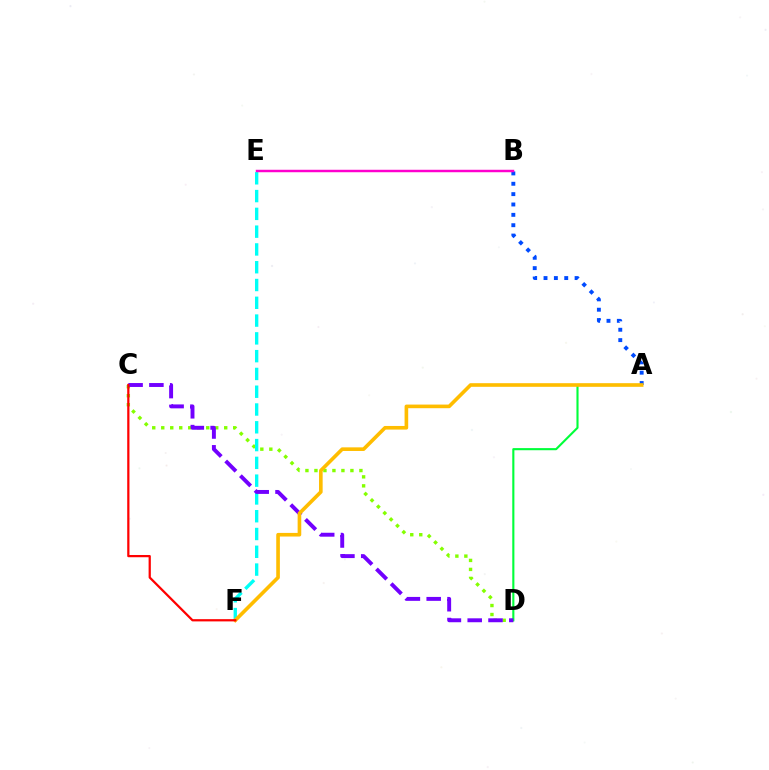{('C', 'D'): [{'color': '#84ff00', 'line_style': 'dotted', 'thickness': 2.44}, {'color': '#7200ff', 'line_style': 'dashed', 'thickness': 2.83}], ('E', 'F'): [{'color': '#00fff6', 'line_style': 'dashed', 'thickness': 2.42}], ('A', 'B'): [{'color': '#004bff', 'line_style': 'dotted', 'thickness': 2.81}], ('A', 'D'): [{'color': '#00ff39', 'line_style': 'solid', 'thickness': 1.52}], ('B', 'E'): [{'color': '#ff00cf', 'line_style': 'solid', 'thickness': 1.77}], ('A', 'F'): [{'color': '#ffbd00', 'line_style': 'solid', 'thickness': 2.61}], ('C', 'F'): [{'color': '#ff0000', 'line_style': 'solid', 'thickness': 1.61}]}